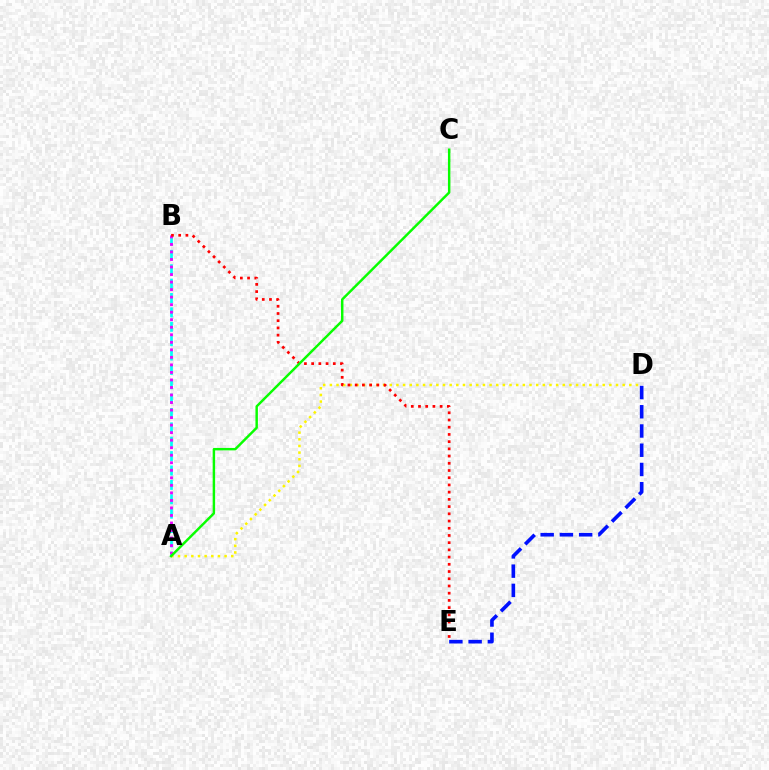{('A', 'B'): [{'color': '#00fff6', 'line_style': 'dashed', 'thickness': 1.95}, {'color': '#ee00ff', 'line_style': 'dotted', 'thickness': 2.05}], ('A', 'D'): [{'color': '#fcf500', 'line_style': 'dotted', 'thickness': 1.81}], ('D', 'E'): [{'color': '#0010ff', 'line_style': 'dashed', 'thickness': 2.61}], ('B', 'E'): [{'color': '#ff0000', 'line_style': 'dotted', 'thickness': 1.96}], ('A', 'C'): [{'color': '#08ff00', 'line_style': 'solid', 'thickness': 1.77}]}